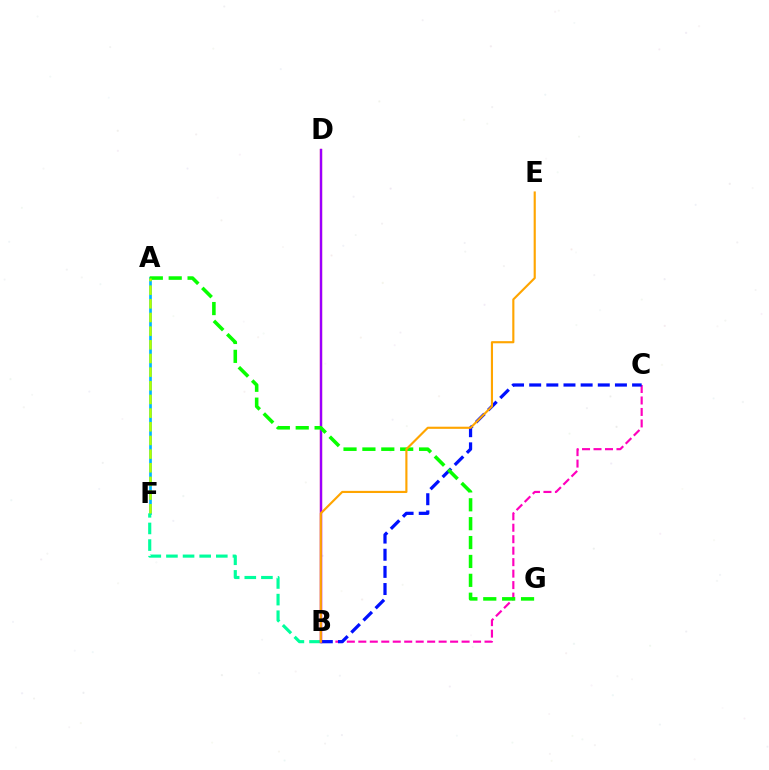{('A', 'F'): [{'color': '#00b5ff', 'line_style': 'solid', 'thickness': 1.94}, {'color': '#b3ff00', 'line_style': 'dashed', 'thickness': 1.86}], ('B', 'C'): [{'color': '#ff00bd', 'line_style': 'dashed', 'thickness': 1.56}, {'color': '#0010ff', 'line_style': 'dashed', 'thickness': 2.33}], ('B', 'F'): [{'color': '#00ff9d', 'line_style': 'dashed', 'thickness': 2.26}], ('B', 'D'): [{'color': '#ff0000', 'line_style': 'solid', 'thickness': 1.58}, {'color': '#9b00ff', 'line_style': 'solid', 'thickness': 1.66}], ('A', 'G'): [{'color': '#08ff00', 'line_style': 'dashed', 'thickness': 2.57}], ('B', 'E'): [{'color': '#ffa500', 'line_style': 'solid', 'thickness': 1.54}]}